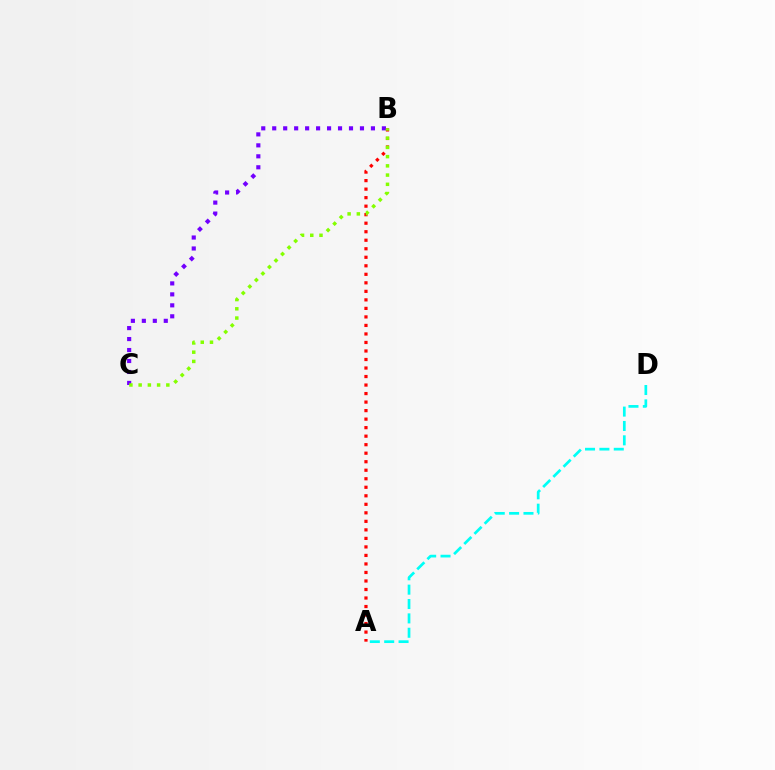{('A', 'D'): [{'color': '#00fff6', 'line_style': 'dashed', 'thickness': 1.95}], ('B', 'C'): [{'color': '#7200ff', 'line_style': 'dotted', 'thickness': 2.98}, {'color': '#84ff00', 'line_style': 'dotted', 'thickness': 2.51}], ('A', 'B'): [{'color': '#ff0000', 'line_style': 'dotted', 'thickness': 2.31}]}